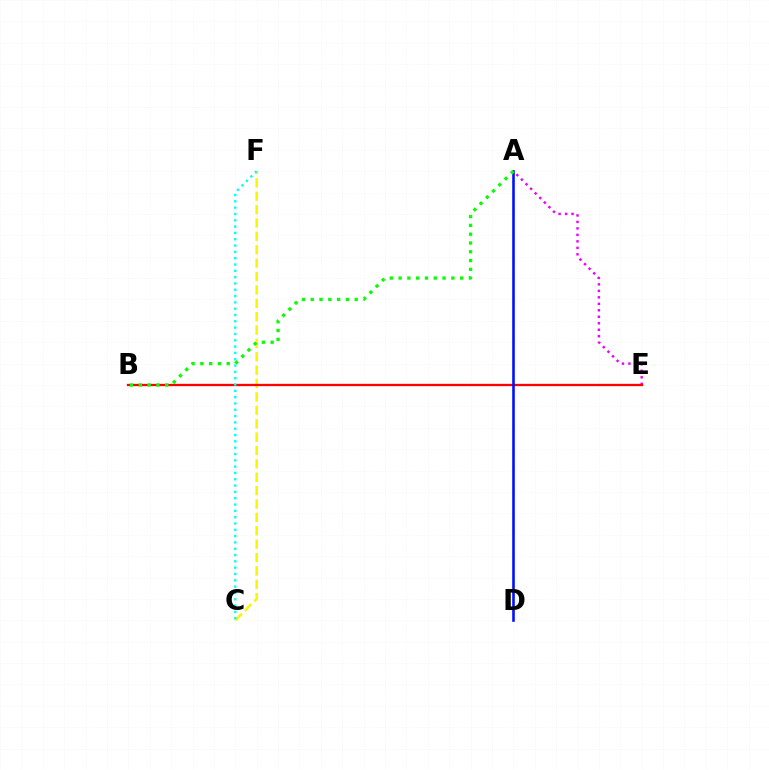{('C', 'F'): [{'color': '#fcf500', 'line_style': 'dashed', 'thickness': 1.82}, {'color': '#00fff6', 'line_style': 'dotted', 'thickness': 1.72}], ('A', 'E'): [{'color': '#ee00ff', 'line_style': 'dotted', 'thickness': 1.76}], ('B', 'E'): [{'color': '#ff0000', 'line_style': 'solid', 'thickness': 1.66}], ('A', 'D'): [{'color': '#0010ff', 'line_style': 'solid', 'thickness': 1.88}], ('A', 'B'): [{'color': '#08ff00', 'line_style': 'dotted', 'thickness': 2.39}]}